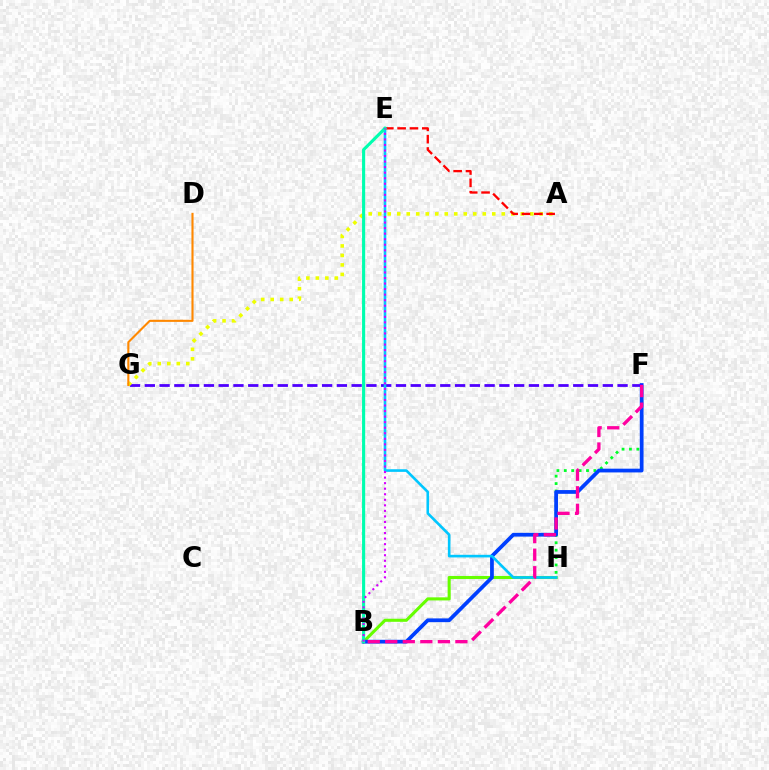{('F', 'H'): [{'color': '#00ff27', 'line_style': 'dotted', 'thickness': 2.01}], ('B', 'H'): [{'color': '#66ff00', 'line_style': 'solid', 'thickness': 2.21}], ('B', 'F'): [{'color': '#003fff', 'line_style': 'solid', 'thickness': 2.7}, {'color': '#ff00a0', 'line_style': 'dashed', 'thickness': 2.38}], ('F', 'G'): [{'color': '#4f00ff', 'line_style': 'dashed', 'thickness': 2.01}], ('A', 'G'): [{'color': '#eeff00', 'line_style': 'dotted', 'thickness': 2.58}], ('E', 'H'): [{'color': '#00c7ff', 'line_style': 'solid', 'thickness': 1.89}], ('A', 'E'): [{'color': '#ff0000', 'line_style': 'dashed', 'thickness': 1.67}], ('B', 'E'): [{'color': '#00ffaf', 'line_style': 'solid', 'thickness': 2.25}, {'color': '#d600ff', 'line_style': 'dotted', 'thickness': 1.51}], ('D', 'G'): [{'color': '#ff8800', 'line_style': 'solid', 'thickness': 1.51}]}